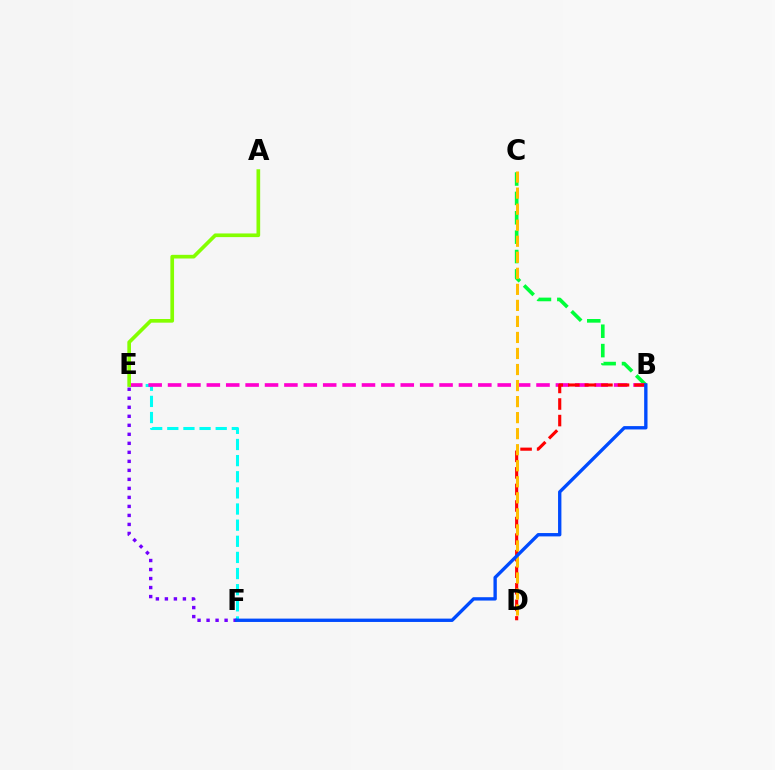{('E', 'F'): [{'color': '#00fff6', 'line_style': 'dashed', 'thickness': 2.19}, {'color': '#7200ff', 'line_style': 'dotted', 'thickness': 2.45}], ('B', 'C'): [{'color': '#00ff39', 'line_style': 'dashed', 'thickness': 2.63}], ('B', 'E'): [{'color': '#ff00cf', 'line_style': 'dashed', 'thickness': 2.63}], ('B', 'D'): [{'color': '#ff0000', 'line_style': 'dashed', 'thickness': 2.25}], ('C', 'D'): [{'color': '#ffbd00', 'line_style': 'dashed', 'thickness': 2.18}], ('B', 'F'): [{'color': '#004bff', 'line_style': 'solid', 'thickness': 2.41}], ('A', 'E'): [{'color': '#84ff00', 'line_style': 'solid', 'thickness': 2.64}]}